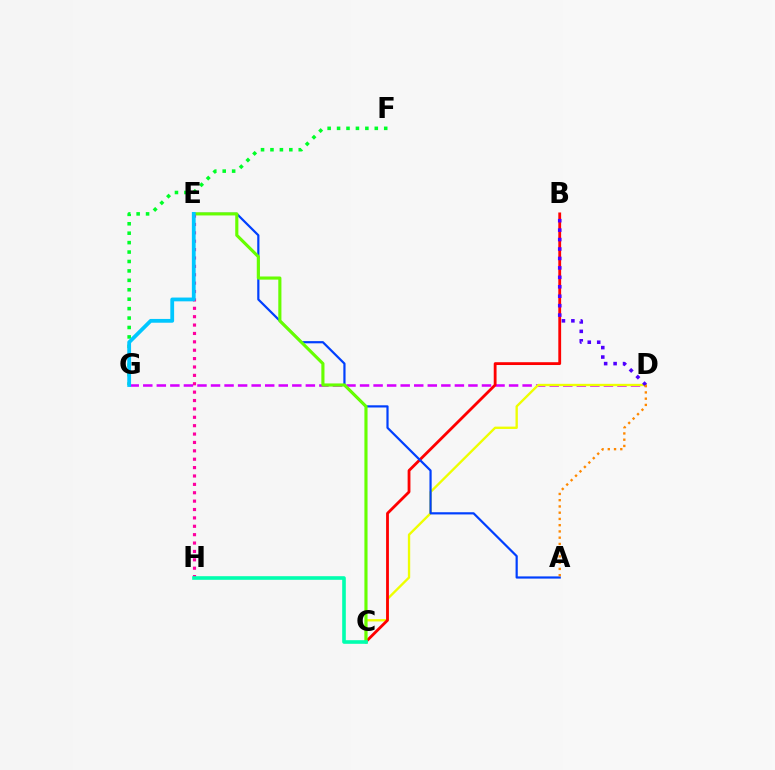{('D', 'G'): [{'color': '#d600ff', 'line_style': 'dashed', 'thickness': 1.84}], ('C', 'D'): [{'color': '#eeff00', 'line_style': 'solid', 'thickness': 1.69}], ('B', 'C'): [{'color': '#ff0000', 'line_style': 'solid', 'thickness': 2.03}], ('A', 'E'): [{'color': '#003fff', 'line_style': 'solid', 'thickness': 1.58}], ('B', 'D'): [{'color': '#4f00ff', 'line_style': 'dotted', 'thickness': 2.57}], ('F', 'G'): [{'color': '#00ff27', 'line_style': 'dotted', 'thickness': 2.56}], ('C', 'E'): [{'color': '#66ff00', 'line_style': 'solid', 'thickness': 2.25}], ('E', 'H'): [{'color': '#ff00a0', 'line_style': 'dotted', 'thickness': 2.28}], ('A', 'D'): [{'color': '#ff8800', 'line_style': 'dotted', 'thickness': 1.7}], ('E', 'G'): [{'color': '#00c7ff', 'line_style': 'solid', 'thickness': 2.73}], ('C', 'H'): [{'color': '#00ffaf', 'line_style': 'solid', 'thickness': 2.6}]}